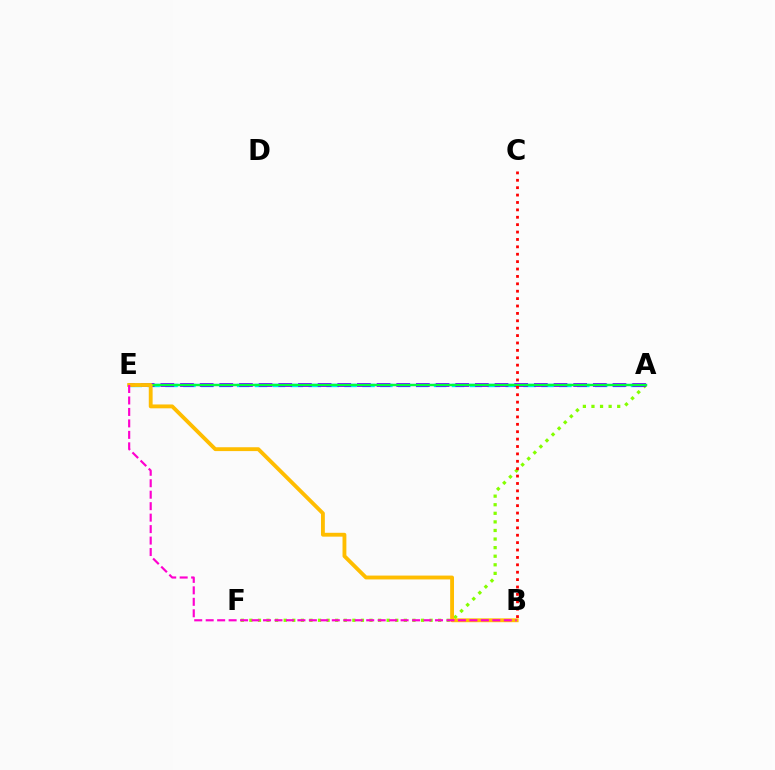{('A', 'F'): [{'color': '#84ff00', 'line_style': 'dotted', 'thickness': 2.33}], ('A', 'E'): [{'color': '#00fff6', 'line_style': 'dashed', 'thickness': 2.43}, {'color': '#004bff', 'line_style': 'solid', 'thickness': 1.63}, {'color': '#7200ff', 'line_style': 'dashed', 'thickness': 2.67}, {'color': '#00ff39', 'line_style': 'solid', 'thickness': 1.58}], ('B', 'E'): [{'color': '#ffbd00', 'line_style': 'solid', 'thickness': 2.77}, {'color': '#ff00cf', 'line_style': 'dashed', 'thickness': 1.56}], ('B', 'C'): [{'color': '#ff0000', 'line_style': 'dotted', 'thickness': 2.01}]}